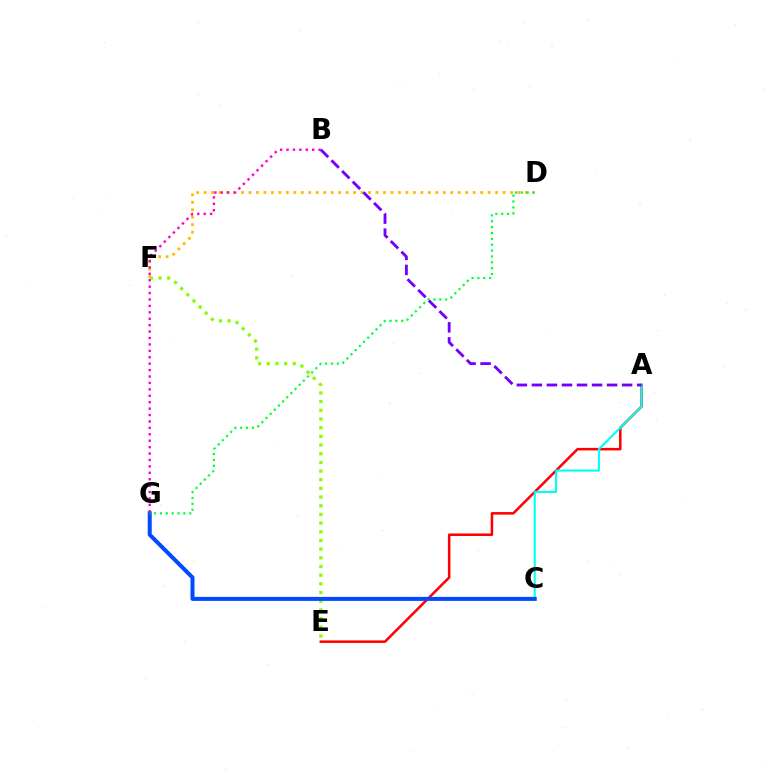{('A', 'E'): [{'color': '#ff0000', 'line_style': 'solid', 'thickness': 1.82}], ('A', 'C'): [{'color': '#00fff6', 'line_style': 'solid', 'thickness': 1.51}], ('D', 'F'): [{'color': '#ffbd00', 'line_style': 'dotted', 'thickness': 2.03}], ('E', 'F'): [{'color': '#84ff00', 'line_style': 'dotted', 'thickness': 2.36}], ('C', 'G'): [{'color': '#004bff', 'line_style': 'solid', 'thickness': 2.88}], ('B', 'G'): [{'color': '#ff00cf', 'line_style': 'dotted', 'thickness': 1.74}], ('D', 'G'): [{'color': '#00ff39', 'line_style': 'dotted', 'thickness': 1.59}], ('A', 'B'): [{'color': '#7200ff', 'line_style': 'dashed', 'thickness': 2.04}]}